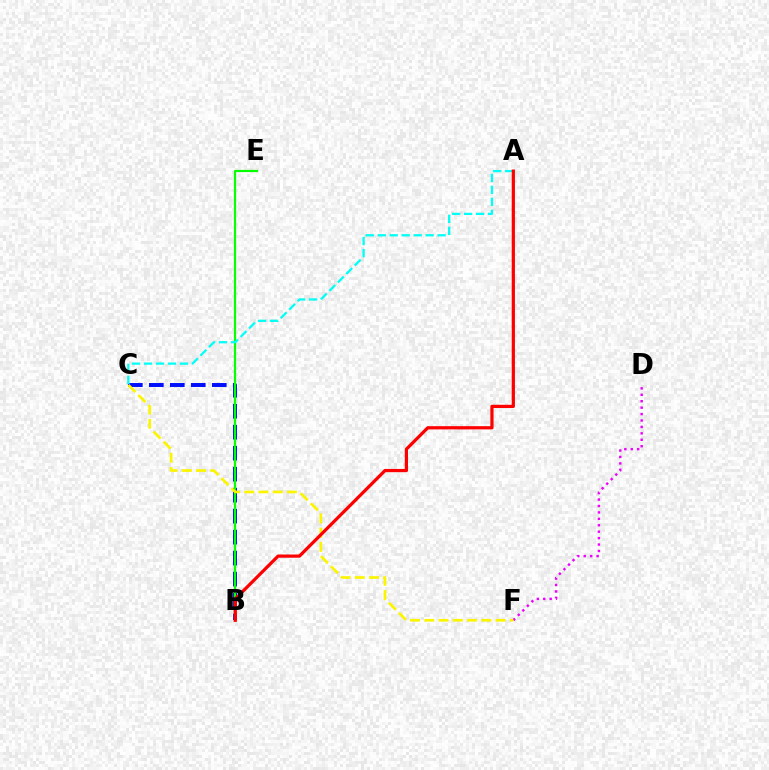{('B', 'C'): [{'color': '#0010ff', 'line_style': 'dashed', 'thickness': 2.85}], ('B', 'E'): [{'color': '#08ff00', 'line_style': 'solid', 'thickness': 1.58}], ('D', 'F'): [{'color': '#ee00ff', 'line_style': 'dotted', 'thickness': 1.75}], ('A', 'C'): [{'color': '#00fff6', 'line_style': 'dashed', 'thickness': 1.63}], ('C', 'F'): [{'color': '#fcf500', 'line_style': 'dashed', 'thickness': 1.94}], ('A', 'B'): [{'color': '#ff0000', 'line_style': 'solid', 'thickness': 2.32}]}